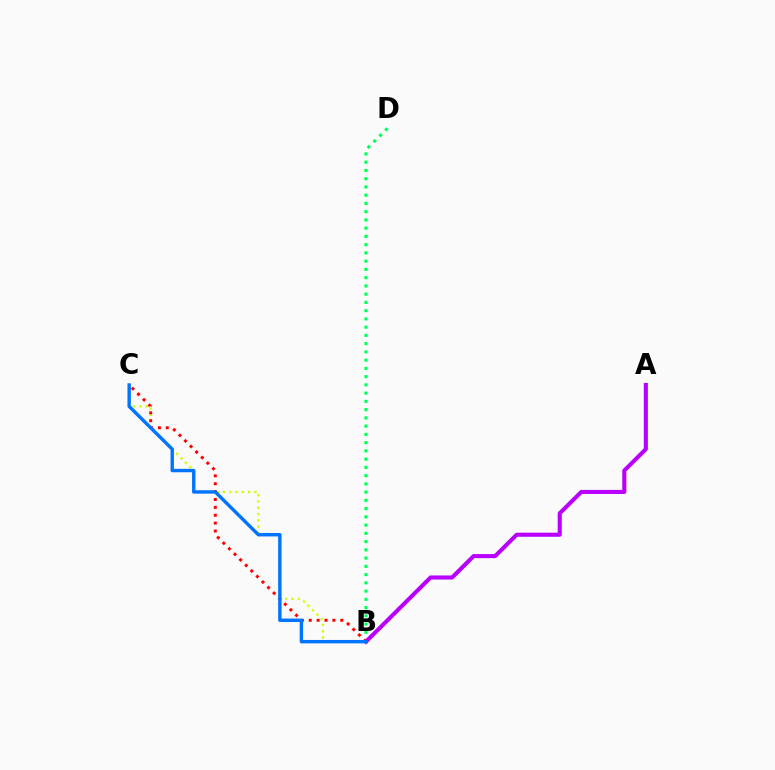{('B', 'C'): [{'color': '#d1ff00', 'line_style': 'dotted', 'thickness': 1.7}, {'color': '#ff0000', 'line_style': 'dotted', 'thickness': 2.14}, {'color': '#0074ff', 'line_style': 'solid', 'thickness': 2.45}], ('B', 'D'): [{'color': '#00ff5c', 'line_style': 'dotted', 'thickness': 2.24}], ('A', 'B'): [{'color': '#b900ff', 'line_style': 'solid', 'thickness': 2.94}]}